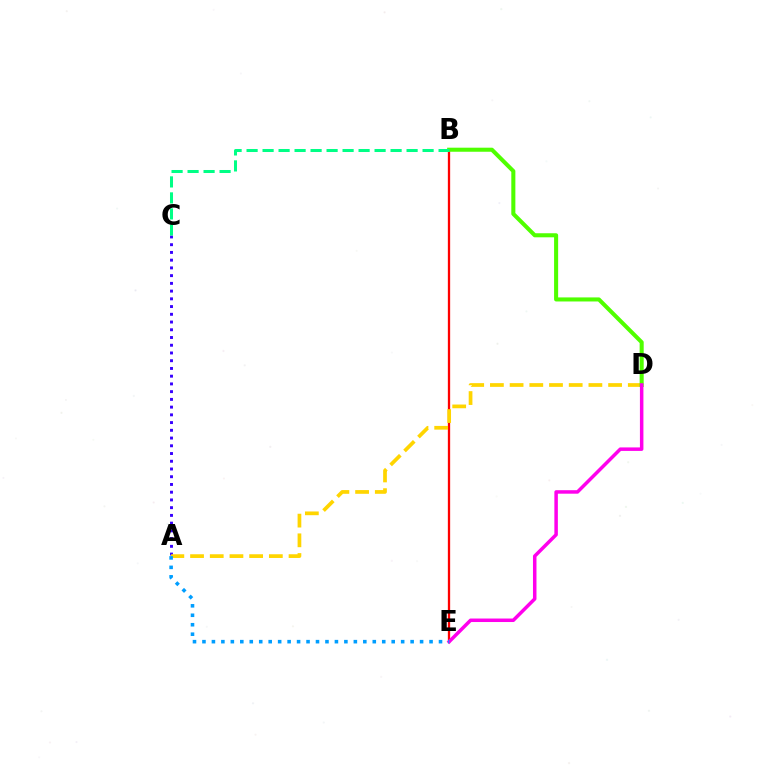{('B', 'E'): [{'color': '#ff0000', 'line_style': 'solid', 'thickness': 1.66}], ('A', 'C'): [{'color': '#3700ff', 'line_style': 'dotted', 'thickness': 2.1}], ('A', 'D'): [{'color': '#ffd500', 'line_style': 'dashed', 'thickness': 2.68}], ('B', 'D'): [{'color': '#4fff00', 'line_style': 'solid', 'thickness': 2.92}], ('D', 'E'): [{'color': '#ff00ed', 'line_style': 'solid', 'thickness': 2.52}], ('B', 'C'): [{'color': '#00ff86', 'line_style': 'dashed', 'thickness': 2.17}], ('A', 'E'): [{'color': '#009eff', 'line_style': 'dotted', 'thickness': 2.57}]}